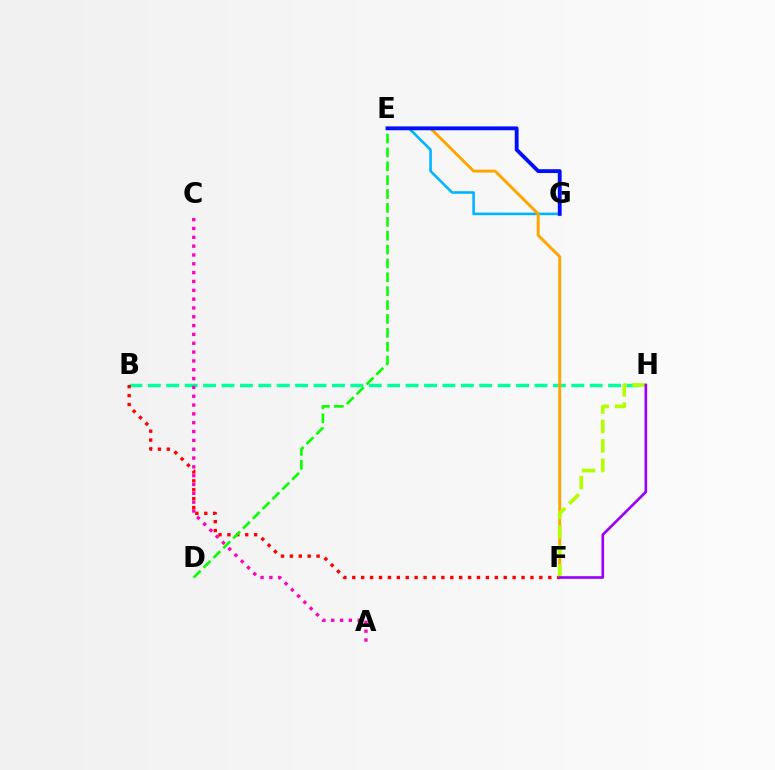{('E', 'G'): [{'color': '#00b5ff', 'line_style': 'solid', 'thickness': 1.87}, {'color': '#0010ff', 'line_style': 'solid', 'thickness': 2.77}], ('B', 'H'): [{'color': '#00ff9d', 'line_style': 'dashed', 'thickness': 2.5}], ('E', 'F'): [{'color': '#ffa500', 'line_style': 'solid', 'thickness': 2.11}], ('A', 'C'): [{'color': '#ff00bd', 'line_style': 'dotted', 'thickness': 2.4}], ('B', 'F'): [{'color': '#ff0000', 'line_style': 'dotted', 'thickness': 2.42}], ('D', 'E'): [{'color': '#08ff00', 'line_style': 'dashed', 'thickness': 1.89}], ('F', 'H'): [{'color': '#b3ff00', 'line_style': 'dashed', 'thickness': 2.64}, {'color': '#9b00ff', 'line_style': 'solid', 'thickness': 1.91}]}